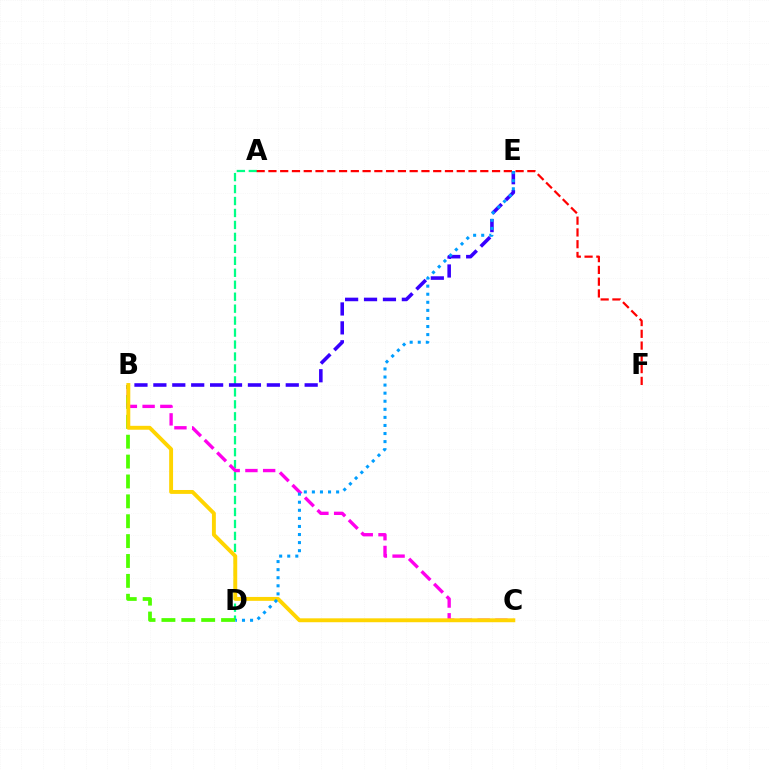{('A', 'D'): [{'color': '#00ff86', 'line_style': 'dashed', 'thickness': 1.62}], ('B', 'D'): [{'color': '#4fff00', 'line_style': 'dashed', 'thickness': 2.7}], ('B', 'C'): [{'color': '#ff00ed', 'line_style': 'dashed', 'thickness': 2.41}, {'color': '#ffd500', 'line_style': 'solid', 'thickness': 2.81}], ('B', 'E'): [{'color': '#3700ff', 'line_style': 'dashed', 'thickness': 2.57}], ('A', 'F'): [{'color': '#ff0000', 'line_style': 'dashed', 'thickness': 1.6}], ('D', 'E'): [{'color': '#009eff', 'line_style': 'dotted', 'thickness': 2.19}]}